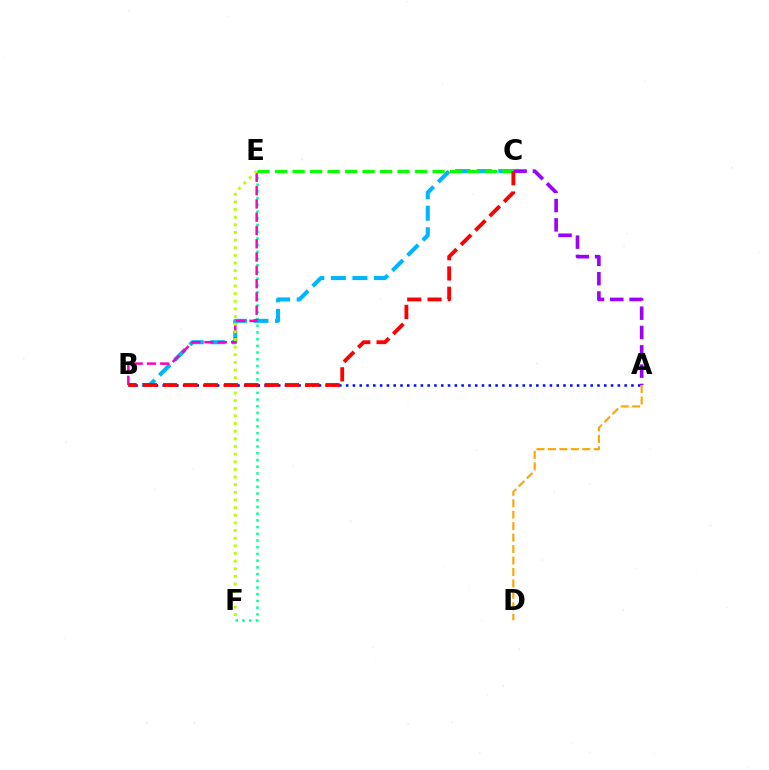{('E', 'F'): [{'color': '#00ff9d', 'line_style': 'dotted', 'thickness': 1.82}, {'color': '#b3ff00', 'line_style': 'dotted', 'thickness': 2.08}], ('A', 'B'): [{'color': '#0010ff', 'line_style': 'dotted', 'thickness': 1.85}], ('A', 'C'): [{'color': '#9b00ff', 'line_style': 'dashed', 'thickness': 2.62}], ('B', 'C'): [{'color': '#00b5ff', 'line_style': 'dashed', 'thickness': 2.92}, {'color': '#ff0000', 'line_style': 'dashed', 'thickness': 2.76}], ('B', 'E'): [{'color': '#ff00bd', 'line_style': 'dashed', 'thickness': 1.8}], ('A', 'D'): [{'color': '#ffa500', 'line_style': 'dashed', 'thickness': 1.56}], ('C', 'E'): [{'color': '#08ff00', 'line_style': 'dashed', 'thickness': 2.38}]}